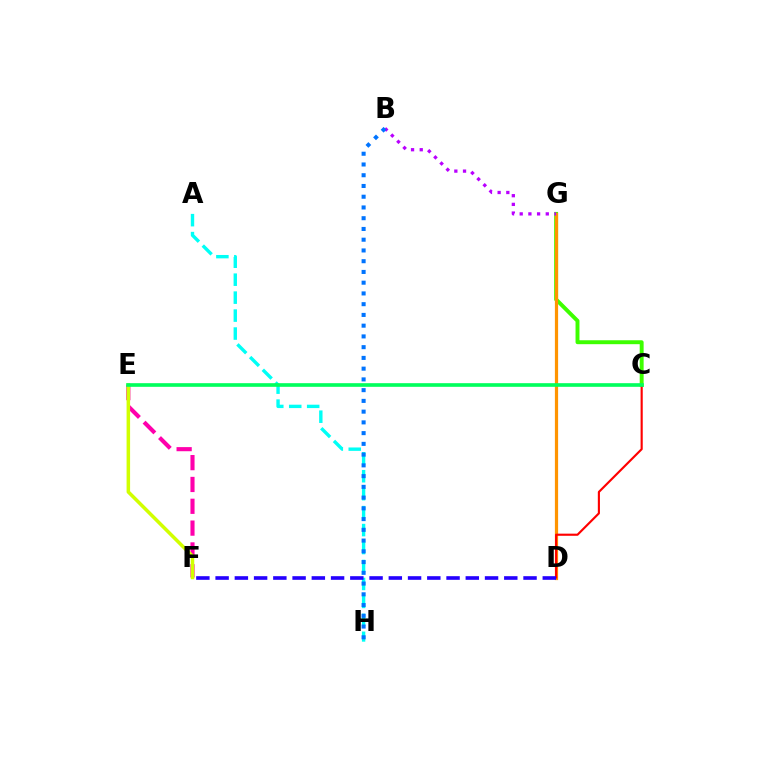{('E', 'F'): [{'color': '#ff00ac', 'line_style': 'dashed', 'thickness': 2.96}, {'color': '#d1ff00', 'line_style': 'solid', 'thickness': 2.53}], ('C', 'G'): [{'color': '#3dff00', 'line_style': 'solid', 'thickness': 2.83}], ('A', 'H'): [{'color': '#00fff6', 'line_style': 'dashed', 'thickness': 2.44}], ('D', 'G'): [{'color': '#ff9400', 'line_style': 'solid', 'thickness': 2.32}], ('B', 'G'): [{'color': '#b900ff', 'line_style': 'dotted', 'thickness': 2.36}], ('C', 'D'): [{'color': '#ff0000', 'line_style': 'solid', 'thickness': 1.54}], ('D', 'F'): [{'color': '#2500ff', 'line_style': 'dashed', 'thickness': 2.61}], ('B', 'H'): [{'color': '#0074ff', 'line_style': 'dotted', 'thickness': 2.92}], ('C', 'E'): [{'color': '#00ff5c', 'line_style': 'solid', 'thickness': 2.62}]}